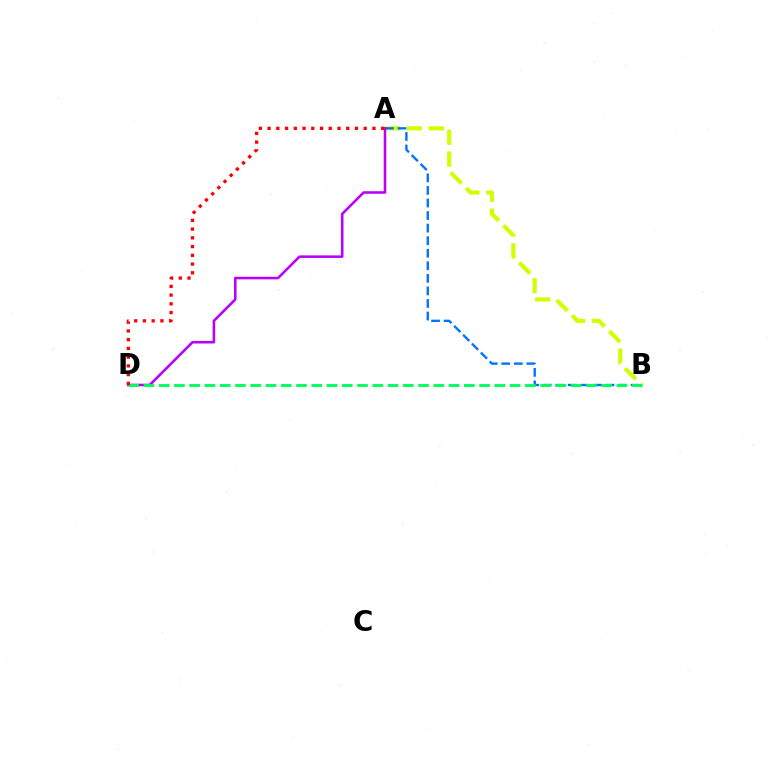{('A', 'B'): [{'color': '#d1ff00', 'line_style': 'dashed', 'thickness': 2.96}, {'color': '#0074ff', 'line_style': 'dashed', 'thickness': 1.71}], ('A', 'D'): [{'color': '#b900ff', 'line_style': 'solid', 'thickness': 1.86}, {'color': '#ff0000', 'line_style': 'dotted', 'thickness': 2.37}], ('B', 'D'): [{'color': '#00ff5c', 'line_style': 'dashed', 'thickness': 2.07}]}